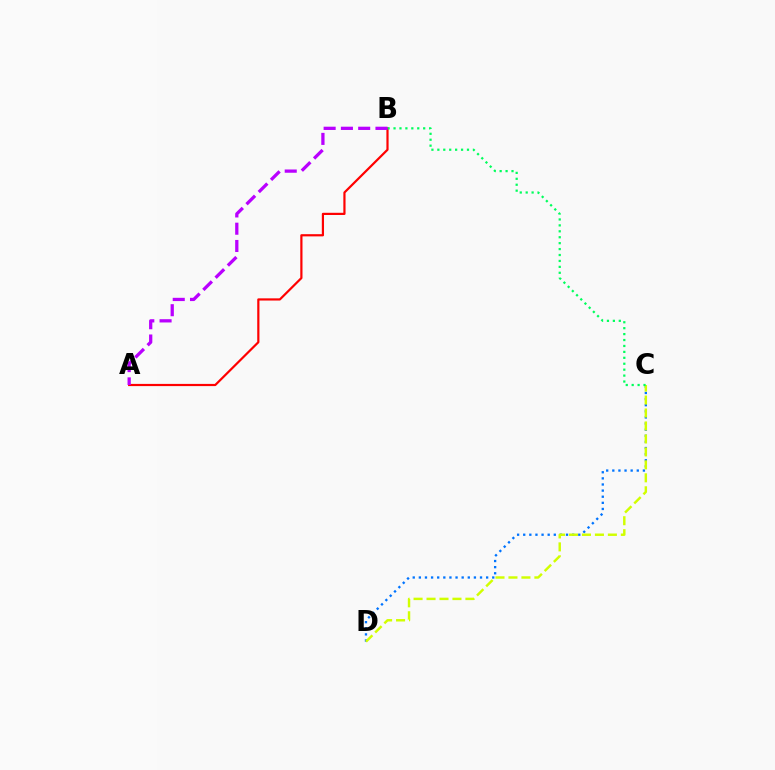{('C', 'D'): [{'color': '#0074ff', 'line_style': 'dotted', 'thickness': 1.66}, {'color': '#d1ff00', 'line_style': 'dashed', 'thickness': 1.76}], ('A', 'B'): [{'color': '#ff0000', 'line_style': 'solid', 'thickness': 1.58}, {'color': '#b900ff', 'line_style': 'dashed', 'thickness': 2.35}], ('B', 'C'): [{'color': '#00ff5c', 'line_style': 'dotted', 'thickness': 1.61}]}